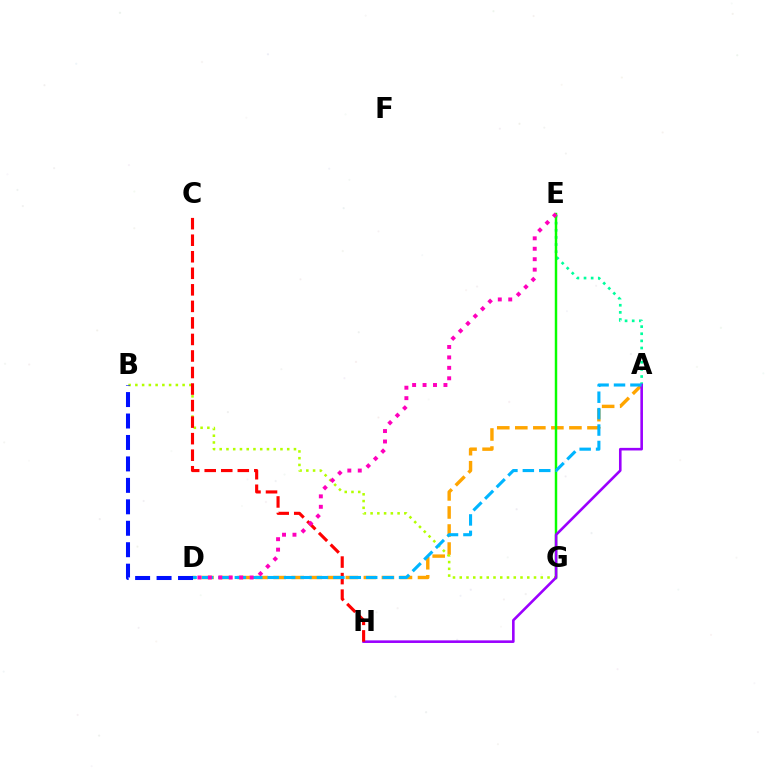{('A', 'D'): [{'color': '#ffa500', 'line_style': 'dashed', 'thickness': 2.45}, {'color': '#00b5ff', 'line_style': 'dashed', 'thickness': 2.23}], ('A', 'E'): [{'color': '#00ff9d', 'line_style': 'dotted', 'thickness': 1.94}], ('B', 'G'): [{'color': '#b3ff00', 'line_style': 'dotted', 'thickness': 1.83}], ('E', 'G'): [{'color': '#08ff00', 'line_style': 'solid', 'thickness': 1.76}], ('A', 'H'): [{'color': '#9b00ff', 'line_style': 'solid', 'thickness': 1.87}], ('C', 'H'): [{'color': '#ff0000', 'line_style': 'dashed', 'thickness': 2.25}], ('D', 'E'): [{'color': '#ff00bd', 'line_style': 'dotted', 'thickness': 2.84}], ('B', 'D'): [{'color': '#0010ff', 'line_style': 'dashed', 'thickness': 2.91}]}